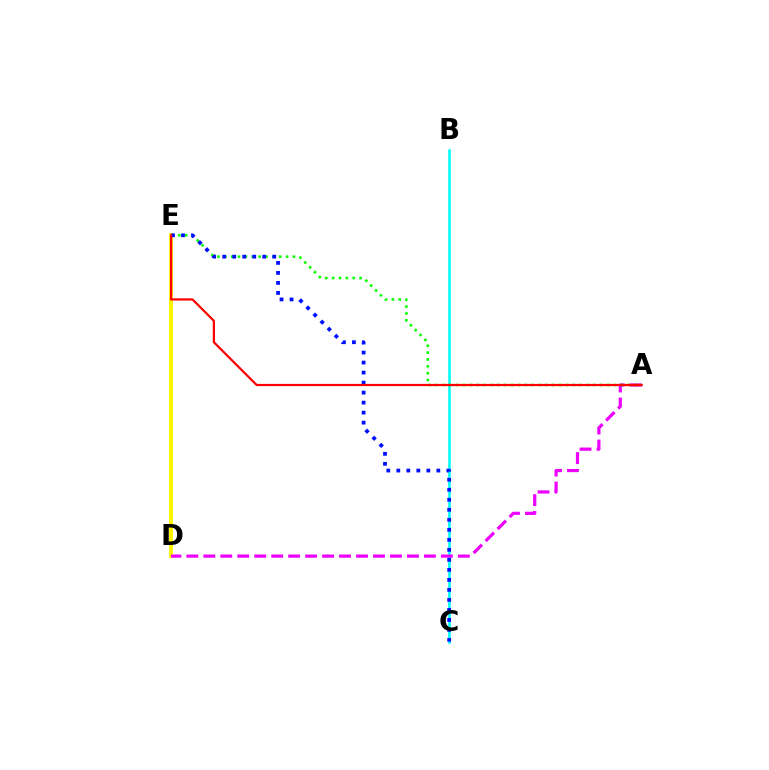{('D', 'E'): [{'color': '#fcf500', 'line_style': 'solid', 'thickness': 2.76}], ('B', 'C'): [{'color': '#00fff6', 'line_style': 'solid', 'thickness': 1.86}], ('A', 'D'): [{'color': '#ee00ff', 'line_style': 'dashed', 'thickness': 2.31}], ('A', 'E'): [{'color': '#08ff00', 'line_style': 'dotted', 'thickness': 1.86}, {'color': '#ff0000', 'line_style': 'solid', 'thickness': 1.6}], ('C', 'E'): [{'color': '#0010ff', 'line_style': 'dotted', 'thickness': 2.72}]}